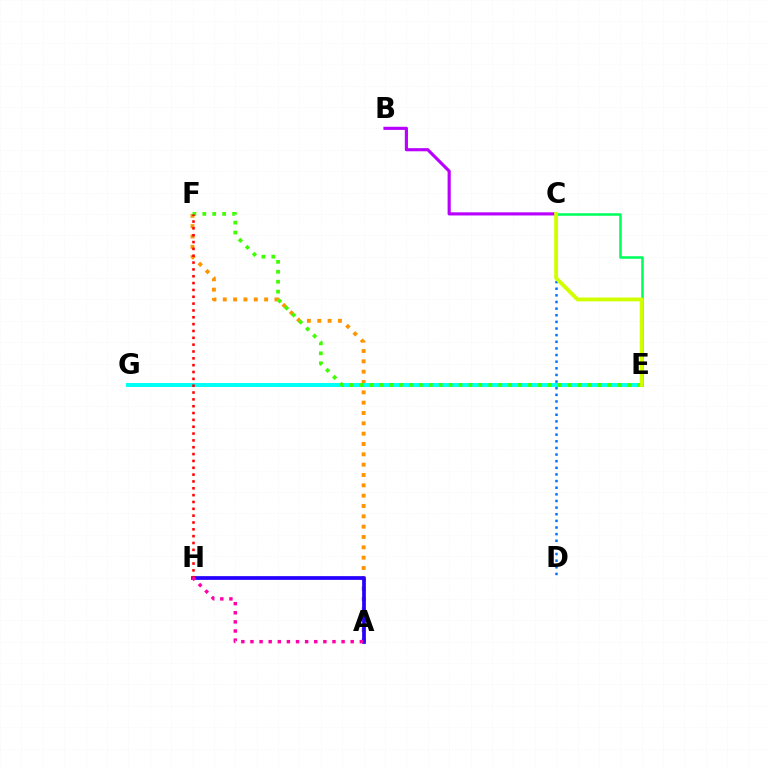{('A', 'F'): [{'color': '#ff9400', 'line_style': 'dotted', 'thickness': 2.81}], ('E', 'G'): [{'color': '#00fff6', 'line_style': 'solid', 'thickness': 2.86}], ('C', 'E'): [{'color': '#00ff5c', 'line_style': 'solid', 'thickness': 1.85}, {'color': '#d1ff00', 'line_style': 'solid', 'thickness': 2.78}], ('E', 'F'): [{'color': '#3dff00', 'line_style': 'dotted', 'thickness': 2.7}], ('C', 'D'): [{'color': '#0074ff', 'line_style': 'dotted', 'thickness': 1.8}], ('A', 'H'): [{'color': '#2500ff', 'line_style': 'solid', 'thickness': 2.68}, {'color': '#ff00ac', 'line_style': 'dotted', 'thickness': 2.48}], ('F', 'H'): [{'color': '#ff0000', 'line_style': 'dotted', 'thickness': 1.86}], ('B', 'C'): [{'color': '#b900ff', 'line_style': 'solid', 'thickness': 2.26}]}